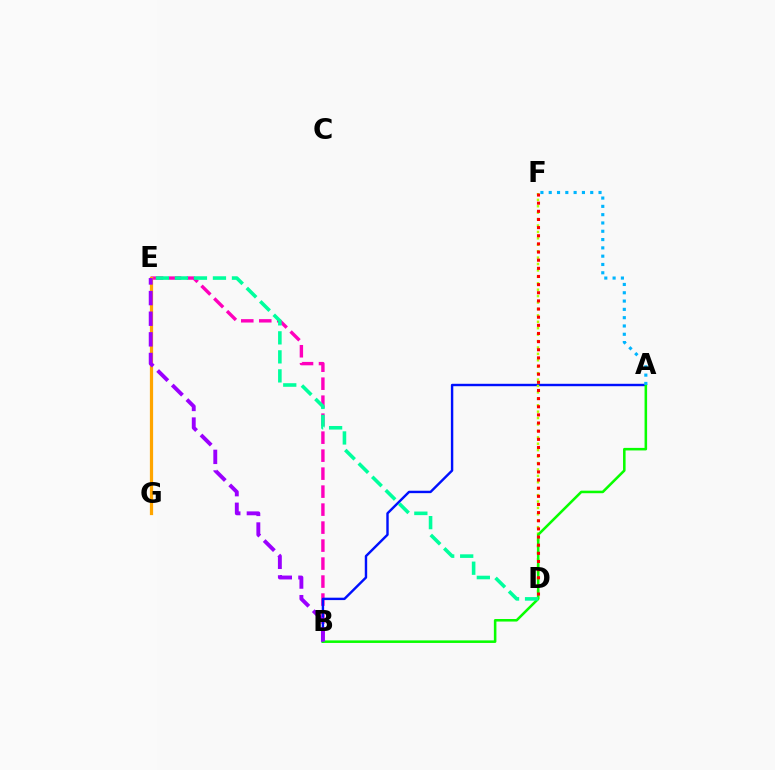{('B', 'E'): [{'color': '#ff00bd', 'line_style': 'dashed', 'thickness': 2.44}, {'color': '#9b00ff', 'line_style': 'dashed', 'thickness': 2.8}], ('A', 'B'): [{'color': '#0010ff', 'line_style': 'solid', 'thickness': 1.74}, {'color': '#08ff00', 'line_style': 'solid', 'thickness': 1.83}], ('E', 'G'): [{'color': '#ffa500', 'line_style': 'solid', 'thickness': 2.33}], ('D', 'F'): [{'color': '#b3ff00', 'line_style': 'dotted', 'thickness': 1.74}, {'color': '#ff0000', 'line_style': 'dotted', 'thickness': 2.21}], ('A', 'F'): [{'color': '#00b5ff', 'line_style': 'dotted', 'thickness': 2.26}], ('D', 'E'): [{'color': '#00ff9d', 'line_style': 'dashed', 'thickness': 2.58}]}